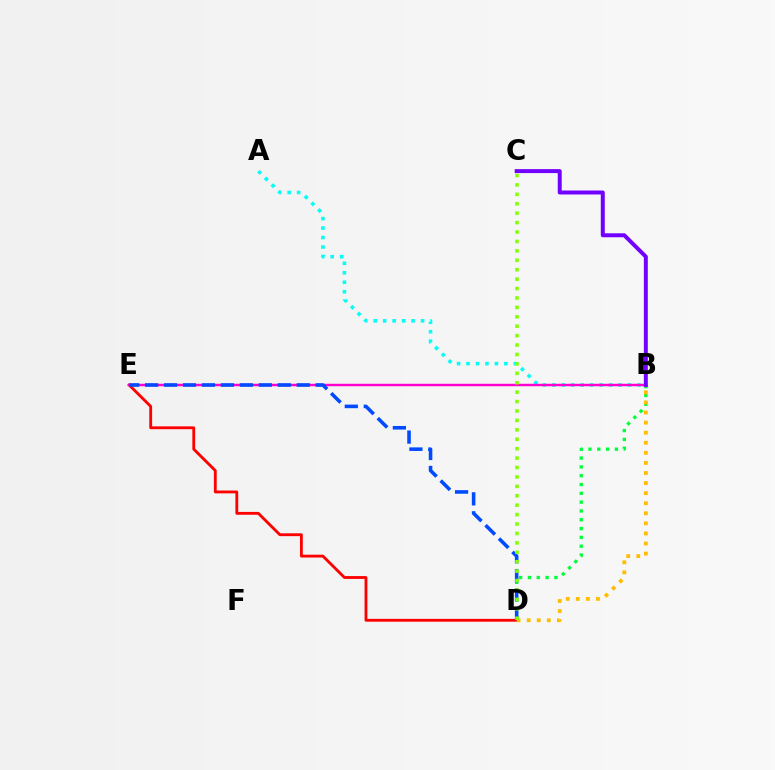{('A', 'B'): [{'color': '#00fff6', 'line_style': 'dotted', 'thickness': 2.57}], ('B', 'D'): [{'color': '#00ff39', 'line_style': 'dotted', 'thickness': 2.4}, {'color': '#ffbd00', 'line_style': 'dotted', 'thickness': 2.74}], ('D', 'E'): [{'color': '#ff0000', 'line_style': 'solid', 'thickness': 2.04}, {'color': '#004bff', 'line_style': 'dashed', 'thickness': 2.58}], ('B', 'E'): [{'color': '#ff00cf', 'line_style': 'solid', 'thickness': 1.76}], ('B', 'C'): [{'color': '#7200ff', 'line_style': 'solid', 'thickness': 2.86}], ('C', 'D'): [{'color': '#84ff00', 'line_style': 'dotted', 'thickness': 2.56}]}